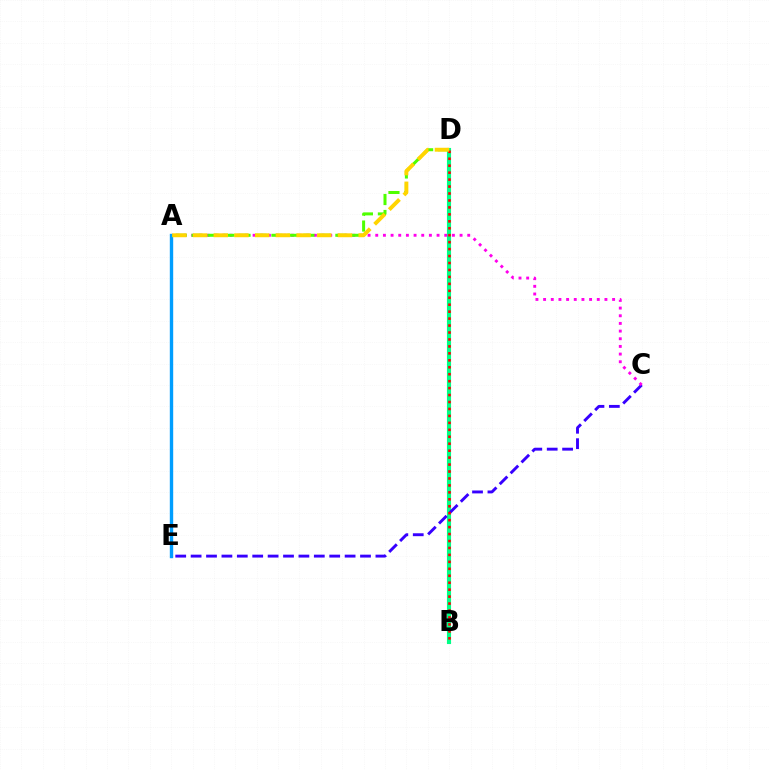{('B', 'D'): [{'color': '#00ff86', 'line_style': 'solid', 'thickness': 2.96}, {'color': '#ff0000', 'line_style': 'dotted', 'thickness': 1.89}], ('C', 'E'): [{'color': '#3700ff', 'line_style': 'dashed', 'thickness': 2.09}], ('A', 'C'): [{'color': '#ff00ed', 'line_style': 'dotted', 'thickness': 2.08}], ('A', 'D'): [{'color': '#4fff00', 'line_style': 'dashed', 'thickness': 2.17}, {'color': '#ffd500', 'line_style': 'dashed', 'thickness': 2.81}], ('A', 'E'): [{'color': '#009eff', 'line_style': 'solid', 'thickness': 2.43}]}